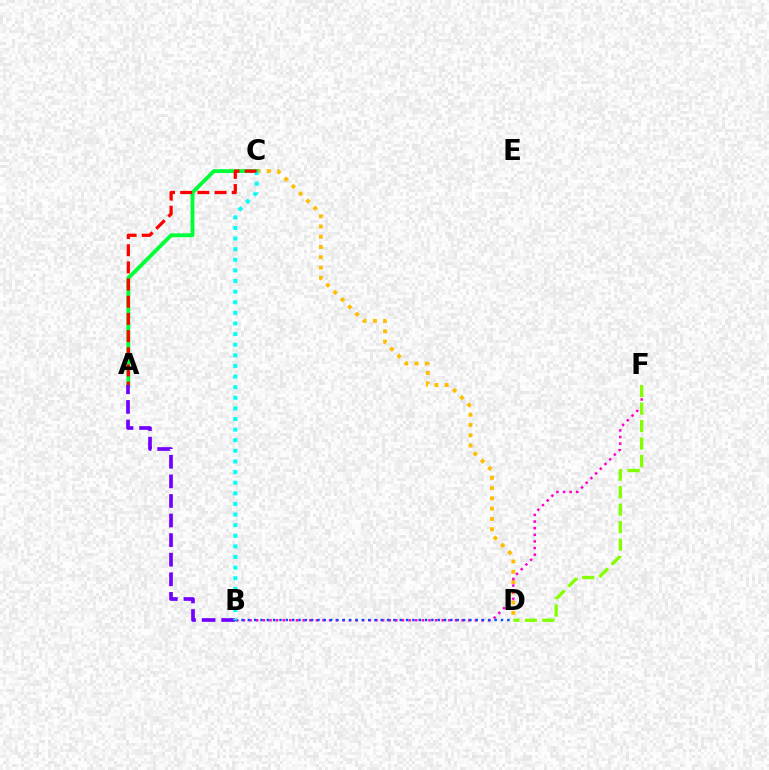{('C', 'D'): [{'color': '#ffbd00', 'line_style': 'dotted', 'thickness': 2.79}], ('B', 'F'): [{'color': '#ff00cf', 'line_style': 'dotted', 'thickness': 1.8}], ('A', 'C'): [{'color': '#00ff39', 'line_style': 'solid', 'thickness': 2.77}, {'color': '#ff0000', 'line_style': 'dashed', 'thickness': 2.33}], ('B', 'D'): [{'color': '#004bff', 'line_style': 'dotted', 'thickness': 1.72}], ('A', 'B'): [{'color': '#7200ff', 'line_style': 'dashed', 'thickness': 2.66}], ('B', 'C'): [{'color': '#00fff6', 'line_style': 'dotted', 'thickness': 2.88}], ('D', 'F'): [{'color': '#84ff00', 'line_style': 'dashed', 'thickness': 2.38}]}